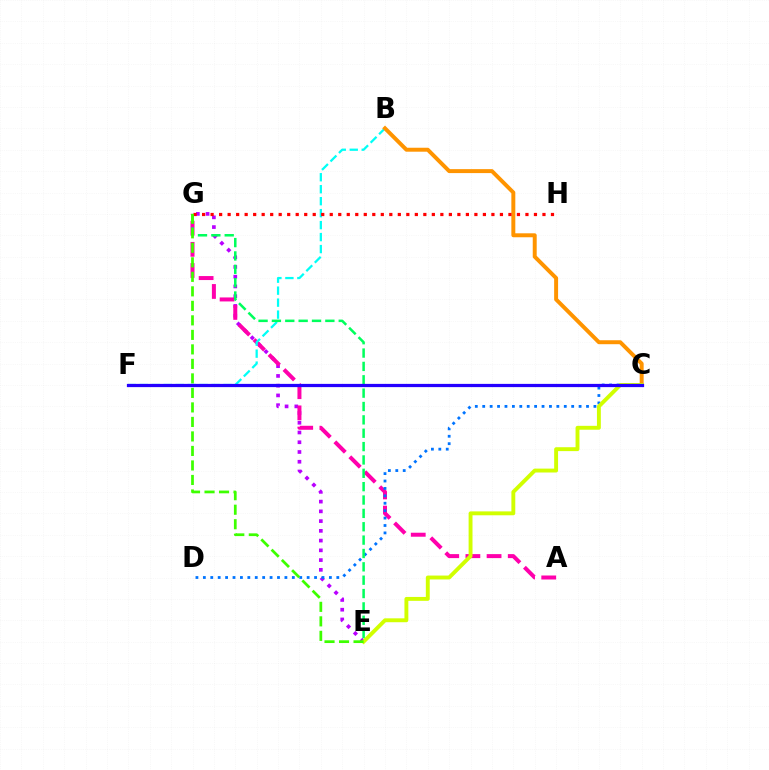{('E', 'G'): [{'color': '#b900ff', 'line_style': 'dotted', 'thickness': 2.65}, {'color': '#00ff5c', 'line_style': 'dashed', 'thickness': 1.81}, {'color': '#3dff00', 'line_style': 'dashed', 'thickness': 1.97}], ('A', 'G'): [{'color': '#ff00ac', 'line_style': 'dashed', 'thickness': 2.88}], ('B', 'F'): [{'color': '#00fff6', 'line_style': 'dashed', 'thickness': 1.63}], ('C', 'D'): [{'color': '#0074ff', 'line_style': 'dotted', 'thickness': 2.01}], ('B', 'C'): [{'color': '#ff9400', 'line_style': 'solid', 'thickness': 2.85}], ('C', 'E'): [{'color': '#d1ff00', 'line_style': 'solid', 'thickness': 2.8}], ('G', 'H'): [{'color': '#ff0000', 'line_style': 'dotted', 'thickness': 2.31}], ('C', 'F'): [{'color': '#2500ff', 'line_style': 'solid', 'thickness': 2.33}]}